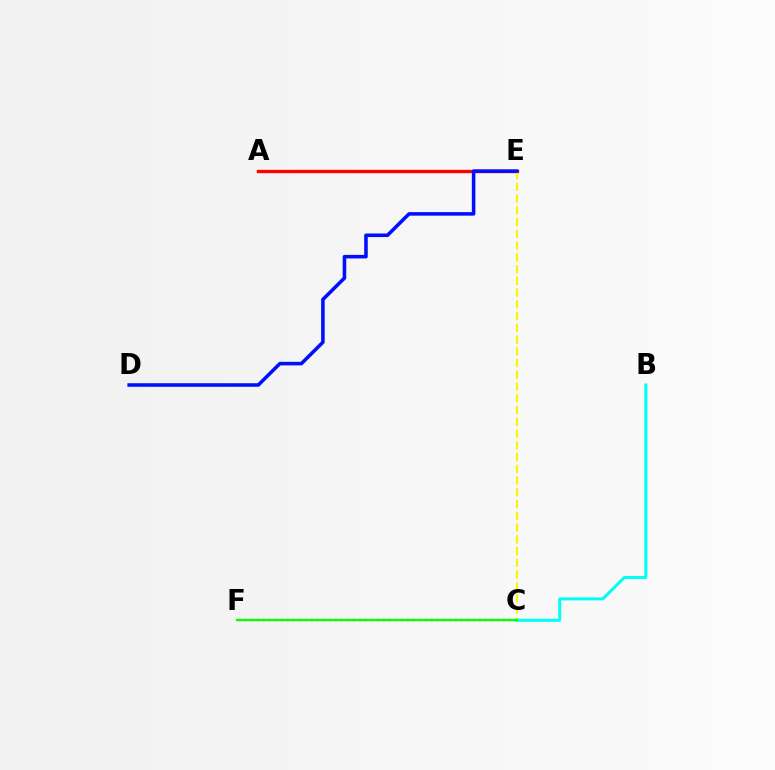{('B', 'C'): [{'color': '#00fff6', 'line_style': 'solid', 'thickness': 2.17}], ('C', 'F'): [{'color': '#ee00ff', 'line_style': 'dotted', 'thickness': 1.63}, {'color': '#08ff00', 'line_style': 'solid', 'thickness': 1.7}], ('A', 'E'): [{'color': '#ff0000', 'line_style': 'solid', 'thickness': 2.41}], ('C', 'E'): [{'color': '#fcf500', 'line_style': 'dashed', 'thickness': 1.6}], ('D', 'E'): [{'color': '#0010ff', 'line_style': 'solid', 'thickness': 2.56}]}